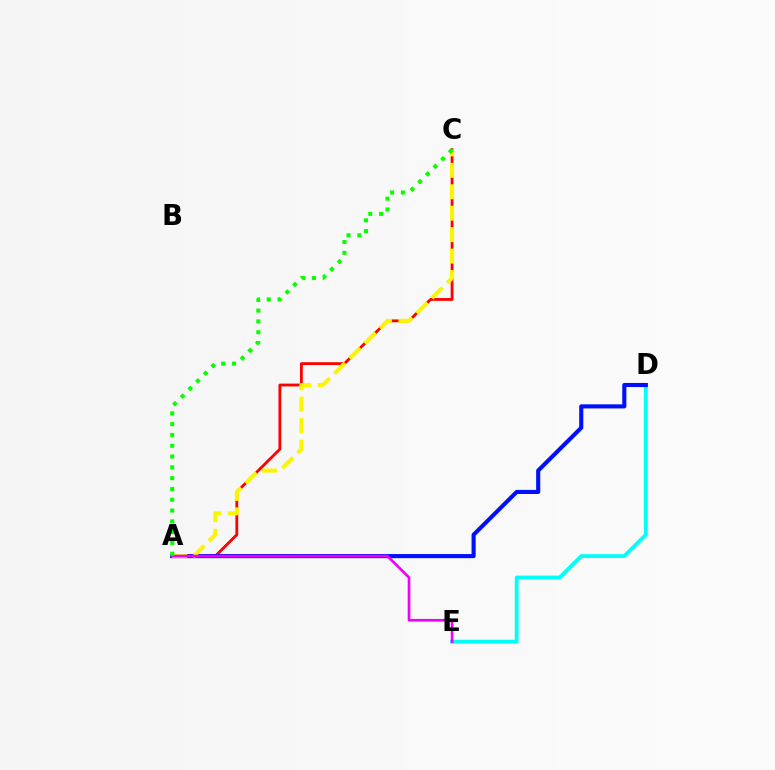{('D', 'E'): [{'color': '#00fff6', 'line_style': 'solid', 'thickness': 2.76}], ('A', 'C'): [{'color': '#ff0000', 'line_style': 'solid', 'thickness': 2.02}, {'color': '#fcf500', 'line_style': 'dashed', 'thickness': 2.91}, {'color': '#08ff00', 'line_style': 'dotted', 'thickness': 2.93}], ('A', 'D'): [{'color': '#0010ff', 'line_style': 'solid', 'thickness': 2.96}], ('A', 'E'): [{'color': '#ee00ff', 'line_style': 'solid', 'thickness': 1.92}]}